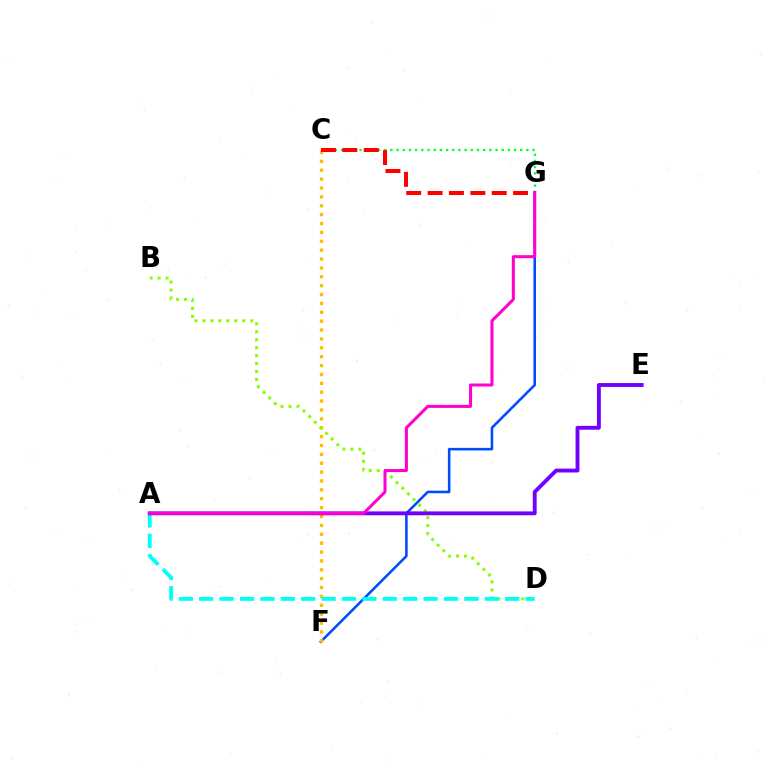{('C', 'G'): [{'color': '#00ff39', 'line_style': 'dotted', 'thickness': 1.68}, {'color': '#ff0000', 'line_style': 'dashed', 'thickness': 2.9}], ('F', 'G'): [{'color': '#004bff', 'line_style': 'solid', 'thickness': 1.85}], ('C', 'F'): [{'color': '#ffbd00', 'line_style': 'dotted', 'thickness': 2.41}], ('B', 'D'): [{'color': '#84ff00', 'line_style': 'dotted', 'thickness': 2.16}], ('A', 'D'): [{'color': '#00fff6', 'line_style': 'dashed', 'thickness': 2.77}], ('A', 'E'): [{'color': '#7200ff', 'line_style': 'solid', 'thickness': 2.78}], ('A', 'G'): [{'color': '#ff00cf', 'line_style': 'solid', 'thickness': 2.18}]}